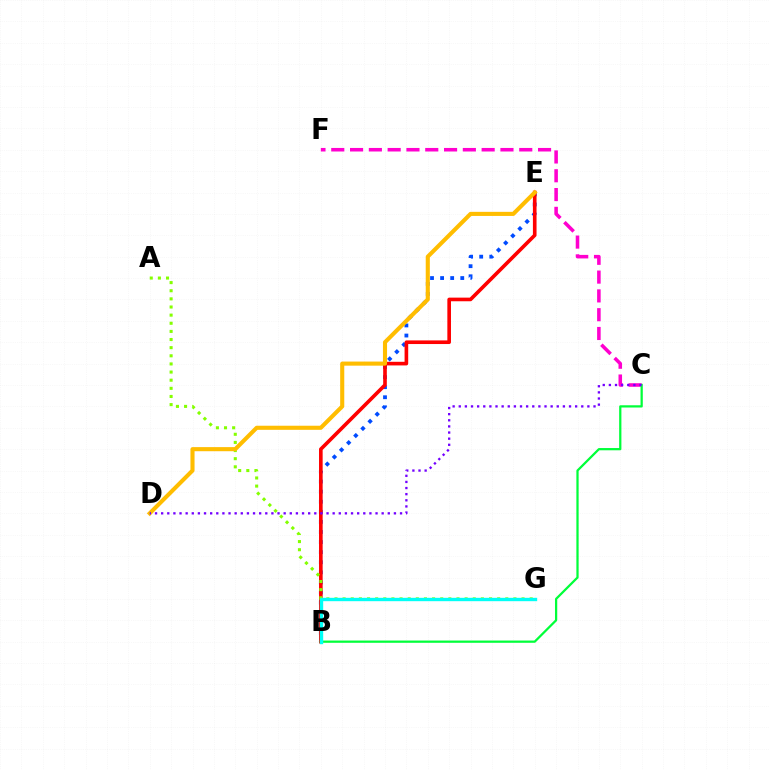{('B', 'E'): [{'color': '#004bff', 'line_style': 'dotted', 'thickness': 2.74}, {'color': '#ff0000', 'line_style': 'solid', 'thickness': 2.62}], ('C', 'F'): [{'color': '#ff00cf', 'line_style': 'dashed', 'thickness': 2.55}], ('B', 'C'): [{'color': '#00ff39', 'line_style': 'solid', 'thickness': 1.62}], ('A', 'G'): [{'color': '#84ff00', 'line_style': 'dotted', 'thickness': 2.21}], ('D', 'E'): [{'color': '#ffbd00', 'line_style': 'solid', 'thickness': 2.95}], ('B', 'G'): [{'color': '#00fff6', 'line_style': 'solid', 'thickness': 2.43}], ('C', 'D'): [{'color': '#7200ff', 'line_style': 'dotted', 'thickness': 1.66}]}